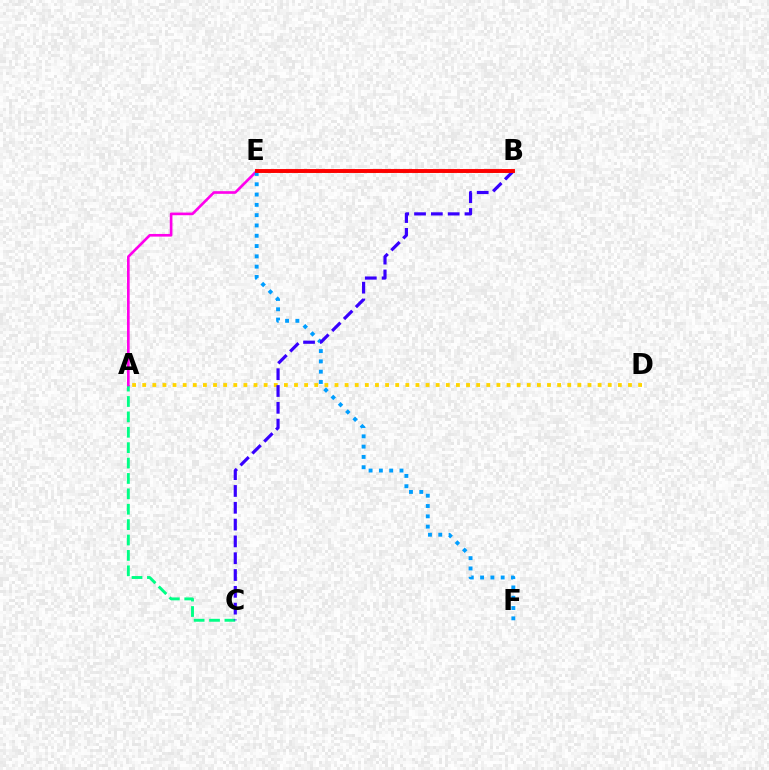{('A', 'D'): [{'color': '#ffd500', 'line_style': 'dotted', 'thickness': 2.75}], ('A', 'C'): [{'color': '#00ff86', 'line_style': 'dashed', 'thickness': 2.09}], ('A', 'E'): [{'color': '#ff00ed', 'line_style': 'solid', 'thickness': 1.91}], ('E', 'F'): [{'color': '#009eff', 'line_style': 'dotted', 'thickness': 2.8}], ('B', 'C'): [{'color': '#3700ff', 'line_style': 'dashed', 'thickness': 2.28}], ('B', 'E'): [{'color': '#4fff00', 'line_style': 'dashed', 'thickness': 2.03}, {'color': '#ff0000', 'line_style': 'solid', 'thickness': 2.81}]}